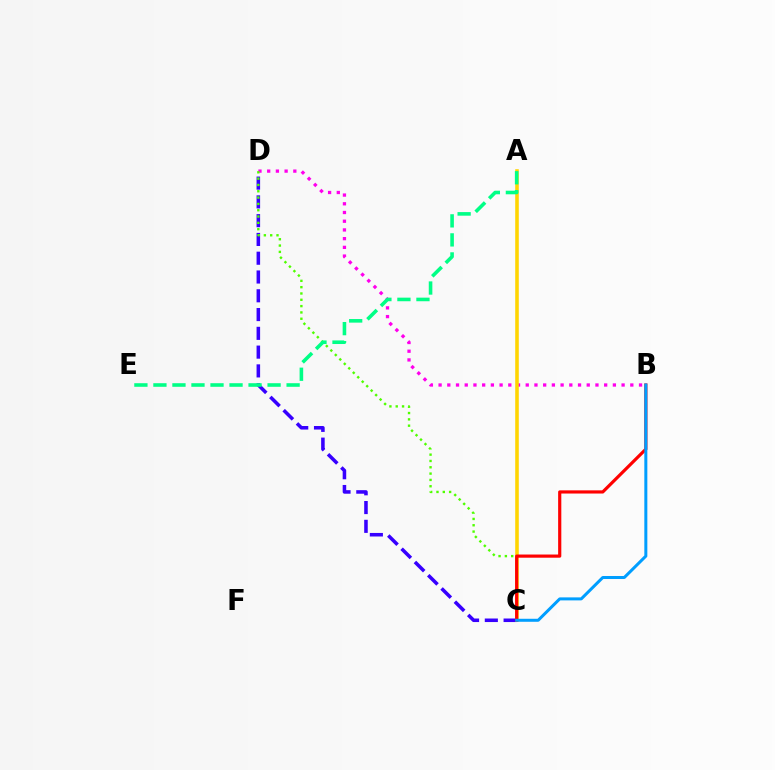{('C', 'D'): [{'color': '#3700ff', 'line_style': 'dashed', 'thickness': 2.55}, {'color': '#4fff00', 'line_style': 'dotted', 'thickness': 1.72}], ('B', 'D'): [{'color': '#ff00ed', 'line_style': 'dotted', 'thickness': 2.37}], ('A', 'C'): [{'color': '#ffd500', 'line_style': 'solid', 'thickness': 2.57}], ('B', 'C'): [{'color': '#ff0000', 'line_style': 'solid', 'thickness': 2.29}, {'color': '#009eff', 'line_style': 'solid', 'thickness': 2.17}], ('A', 'E'): [{'color': '#00ff86', 'line_style': 'dashed', 'thickness': 2.58}]}